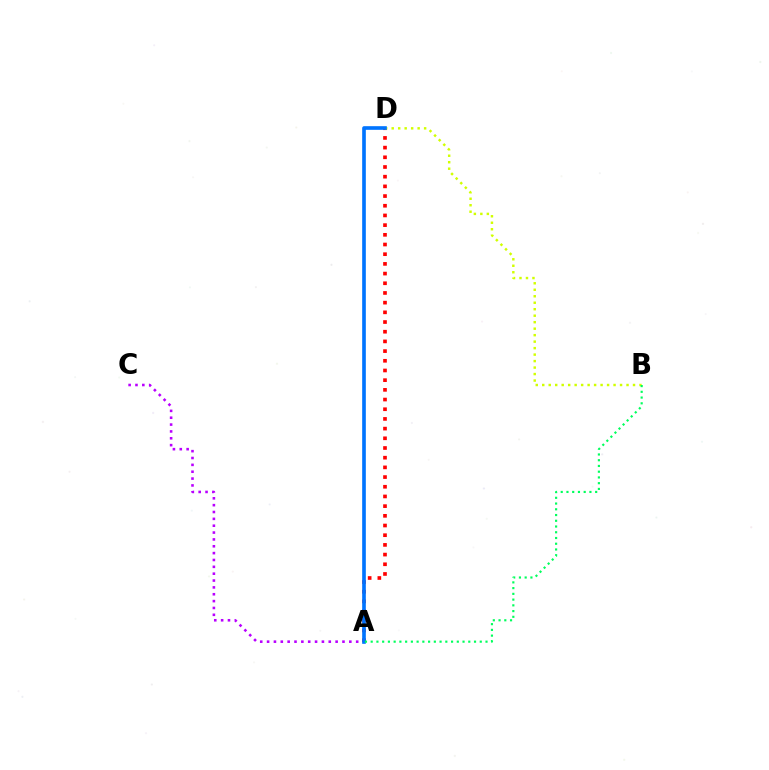{('A', 'D'): [{'color': '#ff0000', 'line_style': 'dotted', 'thickness': 2.63}, {'color': '#0074ff', 'line_style': 'solid', 'thickness': 2.63}], ('B', 'D'): [{'color': '#d1ff00', 'line_style': 'dotted', 'thickness': 1.76}], ('A', 'C'): [{'color': '#b900ff', 'line_style': 'dotted', 'thickness': 1.86}], ('A', 'B'): [{'color': '#00ff5c', 'line_style': 'dotted', 'thickness': 1.56}]}